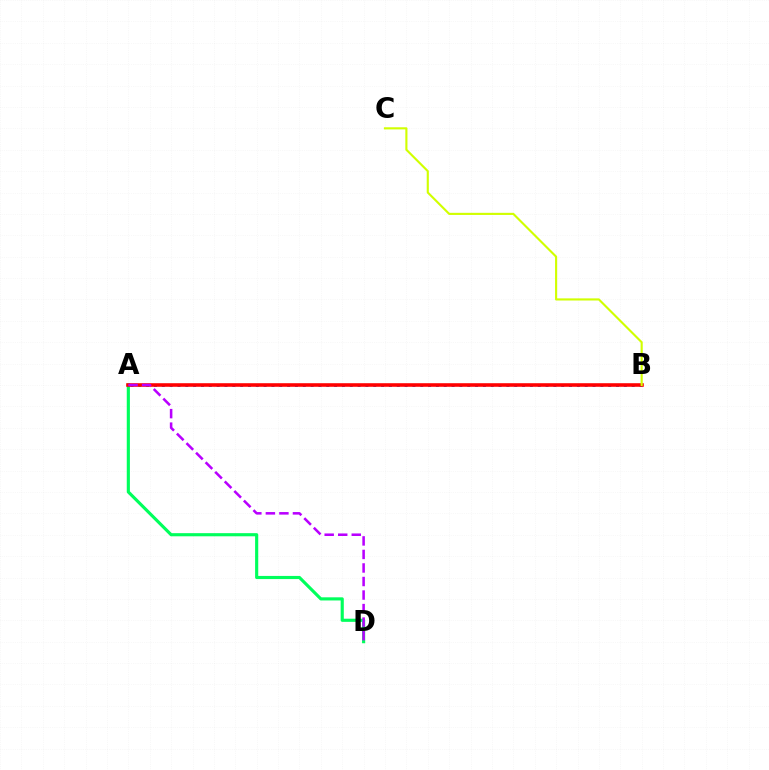{('A', 'B'): [{'color': '#0074ff', 'line_style': 'dotted', 'thickness': 2.13}, {'color': '#ff0000', 'line_style': 'solid', 'thickness': 2.58}], ('A', 'D'): [{'color': '#00ff5c', 'line_style': 'solid', 'thickness': 2.26}, {'color': '#b900ff', 'line_style': 'dashed', 'thickness': 1.84}], ('B', 'C'): [{'color': '#d1ff00', 'line_style': 'solid', 'thickness': 1.53}]}